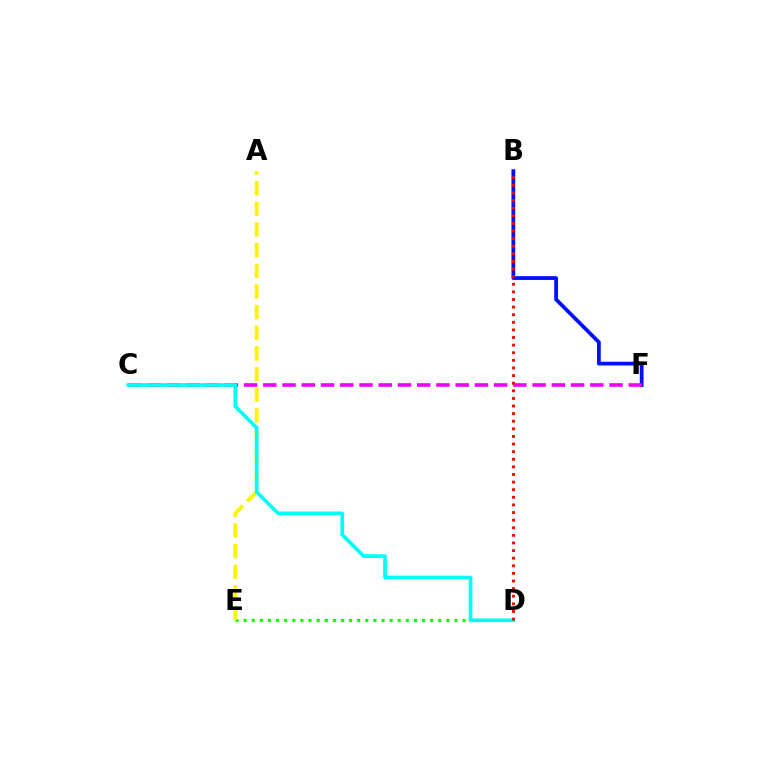{('B', 'F'): [{'color': '#0010ff', 'line_style': 'solid', 'thickness': 2.7}], ('C', 'F'): [{'color': '#ee00ff', 'line_style': 'dashed', 'thickness': 2.61}], ('D', 'E'): [{'color': '#08ff00', 'line_style': 'dotted', 'thickness': 2.2}], ('A', 'E'): [{'color': '#fcf500', 'line_style': 'dashed', 'thickness': 2.81}], ('C', 'D'): [{'color': '#00fff6', 'line_style': 'solid', 'thickness': 2.65}], ('B', 'D'): [{'color': '#ff0000', 'line_style': 'dotted', 'thickness': 2.07}]}